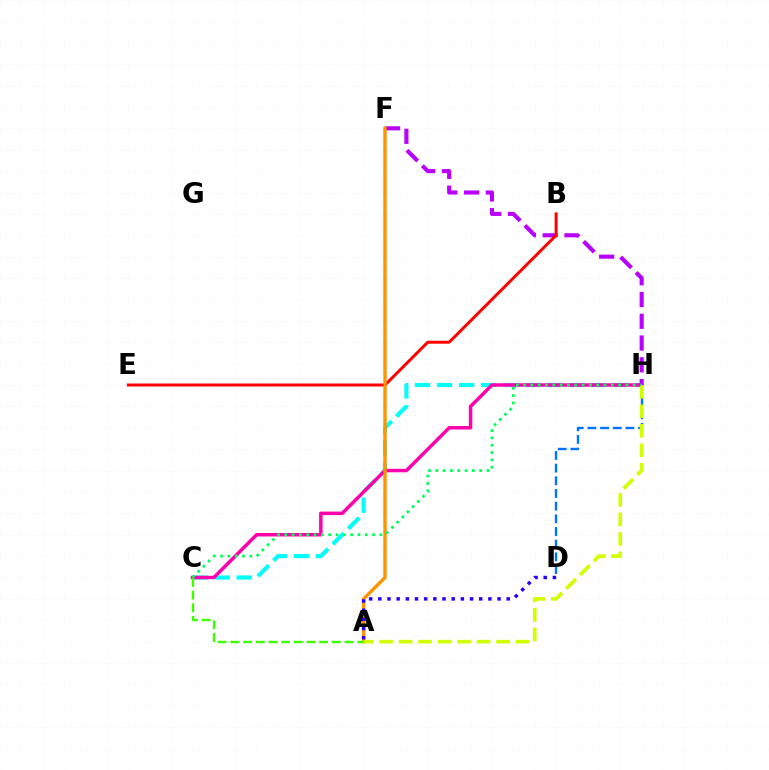{('C', 'H'): [{'color': '#00fff6', 'line_style': 'dashed', 'thickness': 2.99}, {'color': '#ff00ac', 'line_style': 'solid', 'thickness': 2.51}, {'color': '#00ff5c', 'line_style': 'dotted', 'thickness': 1.99}], ('F', 'H'): [{'color': '#b900ff', 'line_style': 'dashed', 'thickness': 2.96}], ('B', 'E'): [{'color': '#ff0000', 'line_style': 'solid', 'thickness': 2.15}], ('A', 'F'): [{'color': '#ff9400', 'line_style': 'solid', 'thickness': 2.44}], ('D', 'H'): [{'color': '#0074ff', 'line_style': 'dashed', 'thickness': 1.72}], ('A', 'C'): [{'color': '#3dff00', 'line_style': 'dashed', 'thickness': 1.72}], ('A', 'H'): [{'color': '#d1ff00', 'line_style': 'dashed', 'thickness': 2.65}], ('A', 'D'): [{'color': '#2500ff', 'line_style': 'dotted', 'thickness': 2.49}]}